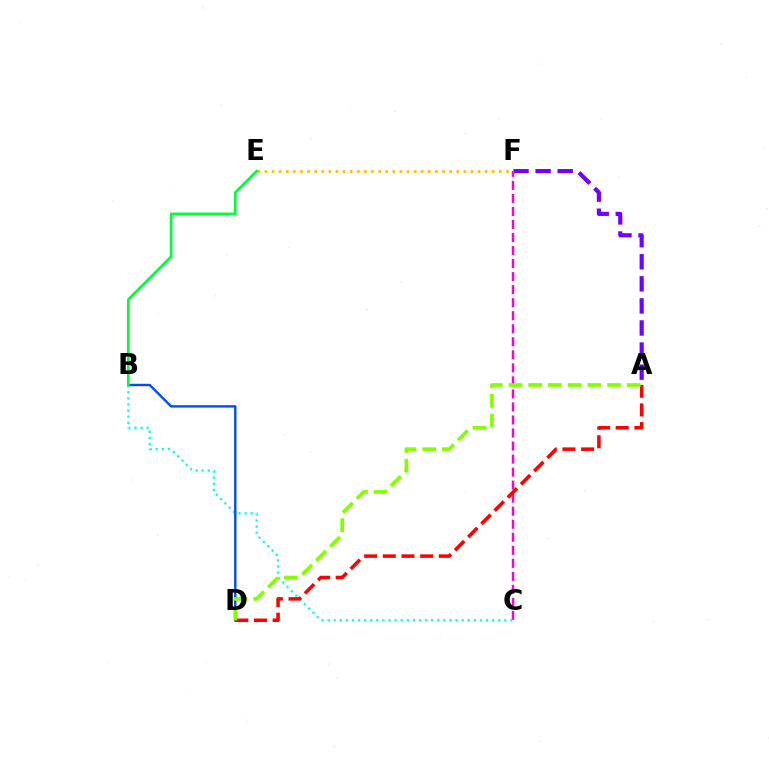{('A', 'F'): [{'color': '#7200ff', 'line_style': 'dashed', 'thickness': 3.0}], ('C', 'F'): [{'color': '#ff00cf', 'line_style': 'dashed', 'thickness': 1.77}], ('B', 'C'): [{'color': '#00fff6', 'line_style': 'dotted', 'thickness': 1.66}], ('B', 'D'): [{'color': '#004bff', 'line_style': 'solid', 'thickness': 1.73}], ('E', 'F'): [{'color': '#ffbd00', 'line_style': 'dotted', 'thickness': 1.93}], ('A', 'D'): [{'color': '#ff0000', 'line_style': 'dashed', 'thickness': 2.54}, {'color': '#84ff00', 'line_style': 'dashed', 'thickness': 2.68}], ('B', 'E'): [{'color': '#00ff39', 'line_style': 'solid', 'thickness': 1.93}]}